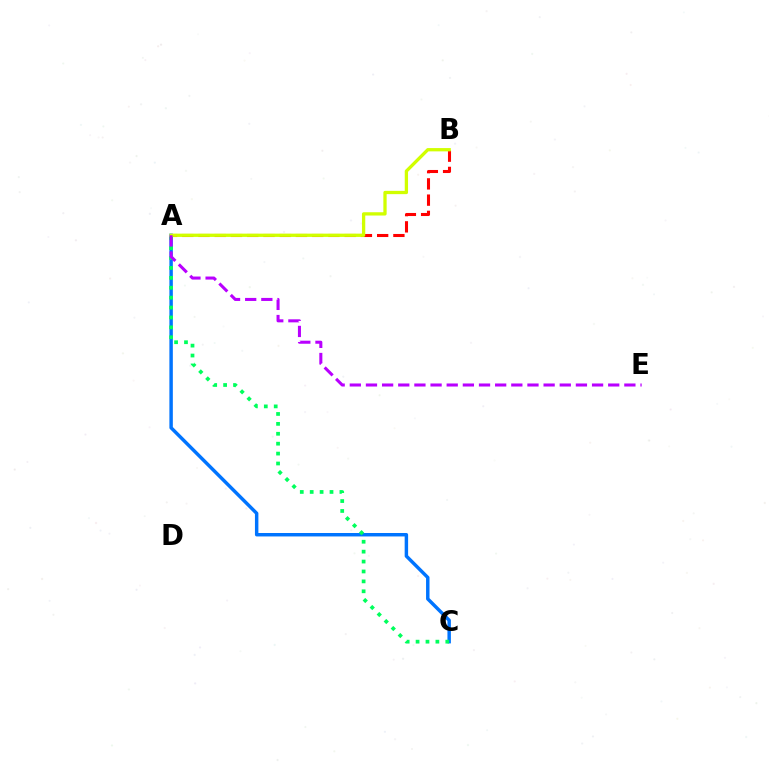{('A', 'C'): [{'color': '#0074ff', 'line_style': 'solid', 'thickness': 2.48}, {'color': '#00ff5c', 'line_style': 'dotted', 'thickness': 2.69}], ('A', 'B'): [{'color': '#ff0000', 'line_style': 'dashed', 'thickness': 2.21}, {'color': '#d1ff00', 'line_style': 'solid', 'thickness': 2.37}], ('A', 'E'): [{'color': '#b900ff', 'line_style': 'dashed', 'thickness': 2.19}]}